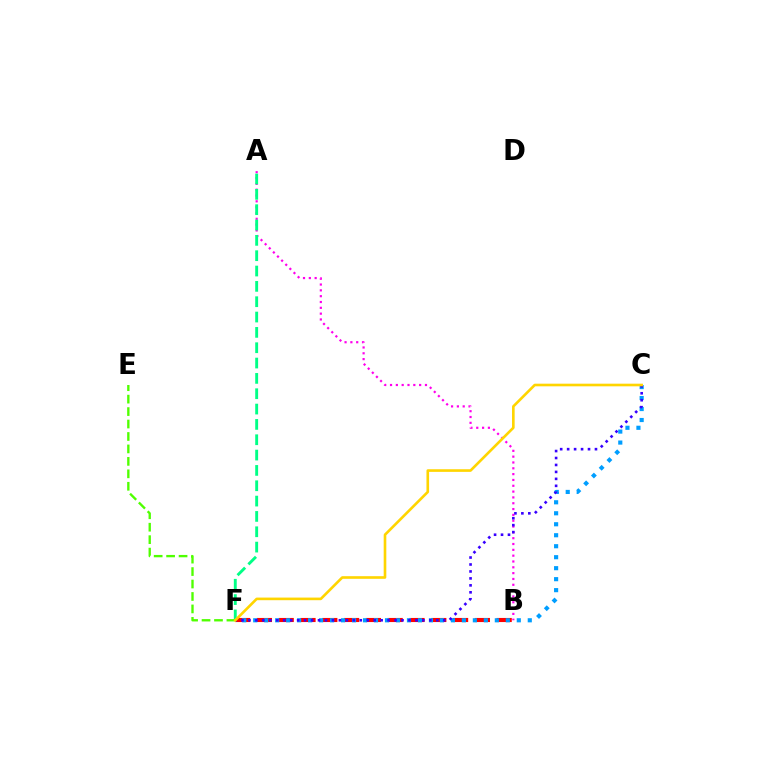{('B', 'F'): [{'color': '#ff0000', 'line_style': 'dashed', 'thickness': 2.96}], ('A', 'B'): [{'color': '#ff00ed', 'line_style': 'dotted', 'thickness': 1.58}], ('C', 'F'): [{'color': '#009eff', 'line_style': 'dotted', 'thickness': 2.98}, {'color': '#3700ff', 'line_style': 'dotted', 'thickness': 1.89}, {'color': '#ffd500', 'line_style': 'solid', 'thickness': 1.89}], ('A', 'F'): [{'color': '#00ff86', 'line_style': 'dashed', 'thickness': 2.08}], ('E', 'F'): [{'color': '#4fff00', 'line_style': 'dashed', 'thickness': 1.69}]}